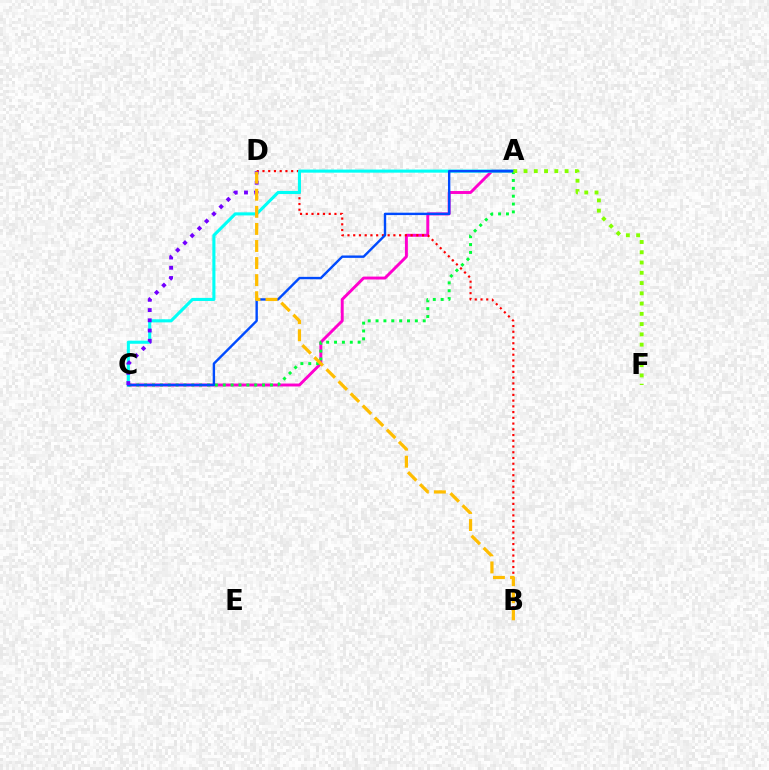{('A', 'C'): [{'color': '#ff00cf', 'line_style': 'solid', 'thickness': 2.11}, {'color': '#00fff6', 'line_style': 'solid', 'thickness': 2.22}, {'color': '#00ff39', 'line_style': 'dotted', 'thickness': 2.14}, {'color': '#004bff', 'line_style': 'solid', 'thickness': 1.73}], ('B', 'D'): [{'color': '#ff0000', 'line_style': 'dotted', 'thickness': 1.56}, {'color': '#ffbd00', 'line_style': 'dashed', 'thickness': 2.32}], ('C', 'D'): [{'color': '#7200ff', 'line_style': 'dotted', 'thickness': 2.78}], ('A', 'F'): [{'color': '#84ff00', 'line_style': 'dotted', 'thickness': 2.79}]}